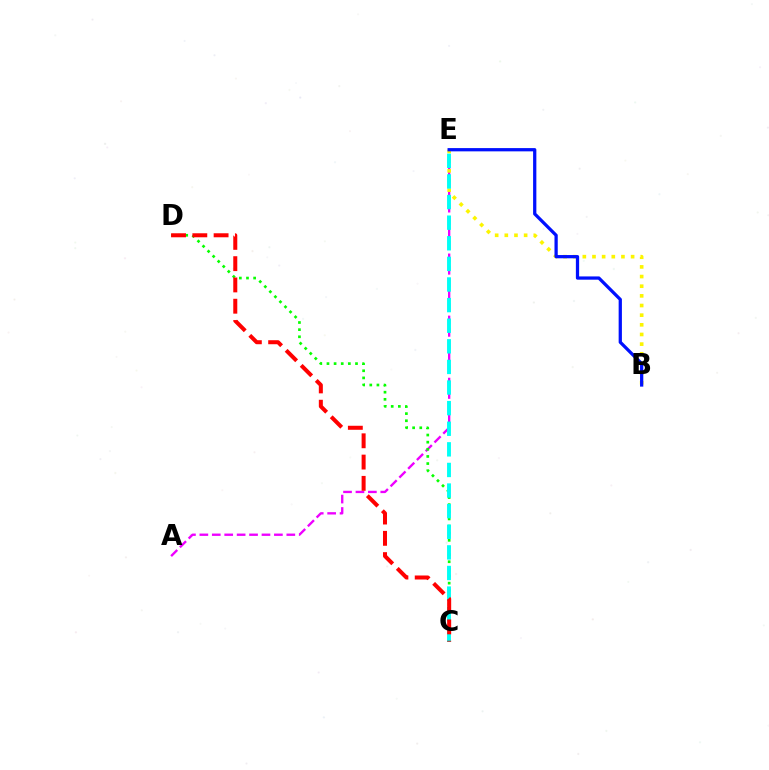{('A', 'E'): [{'color': '#ee00ff', 'line_style': 'dashed', 'thickness': 1.69}], ('B', 'E'): [{'color': '#fcf500', 'line_style': 'dotted', 'thickness': 2.62}, {'color': '#0010ff', 'line_style': 'solid', 'thickness': 2.35}], ('C', 'D'): [{'color': '#08ff00', 'line_style': 'dotted', 'thickness': 1.94}, {'color': '#ff0000', 'line_style': 'dashed', 'thickness': 2.89}], ('C', 'E'): [{'color': '#00fff6', 'line_style': 'dashed', 'thickness': 2.8}]}